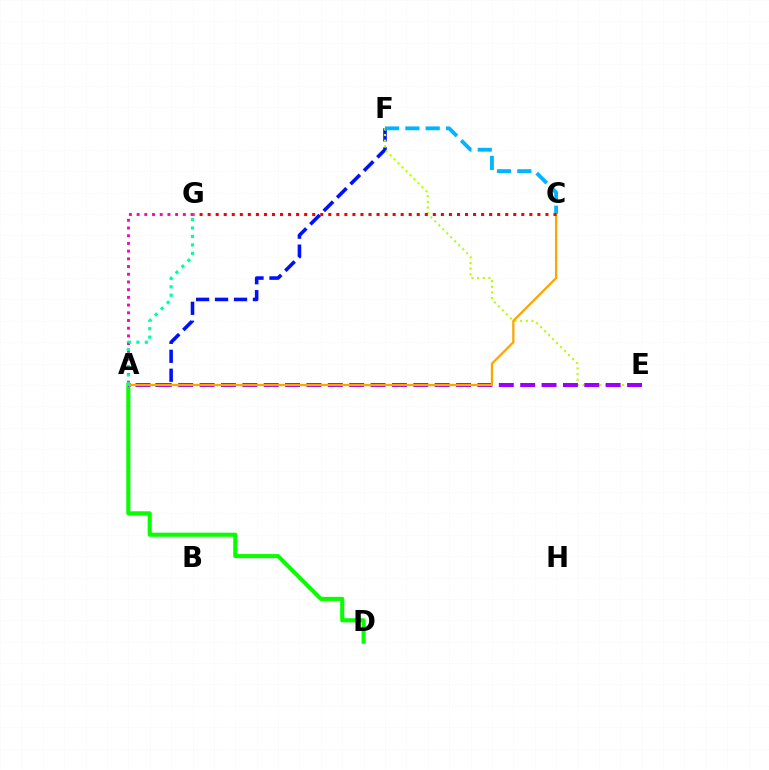{('A', 'F'): [{'color': '#0010ff', 'line_style': 'dashed', 'thickness': 2.57}], ('A', 'G'): [{'color': '#ff00bd', 'line_style': 'dotted', 'thickness': 2.09}, {'color': '#00ff9d', 'line_style': 'dotted', 'thickness': 2.3}], ('E', 'F'): [{'color': '#b3ff00', 'line_style': 'dotted', 'thickness': 1.53}], ('A', 'D'): [{'color': '#08ff00', 'line_style': 'solid', 'thickness': 2.95}], ('C', 'F'): [{'color': '#00b5ff', 'line_style': 'dashed', 'thickness': 2.76}], ('A', 'E'): [{'color': '#9b00ff', 'line_style': 'dashed', 'thickness': 2.9}], ('A', 'C'): [{'color': '#ffa500', 'line_style': 'solid', 'thickness': 1.64}], ('C', 'G'): [{'color': '#ff0000', 'line_style': 'dotted', 'thickness': 2.19}]}